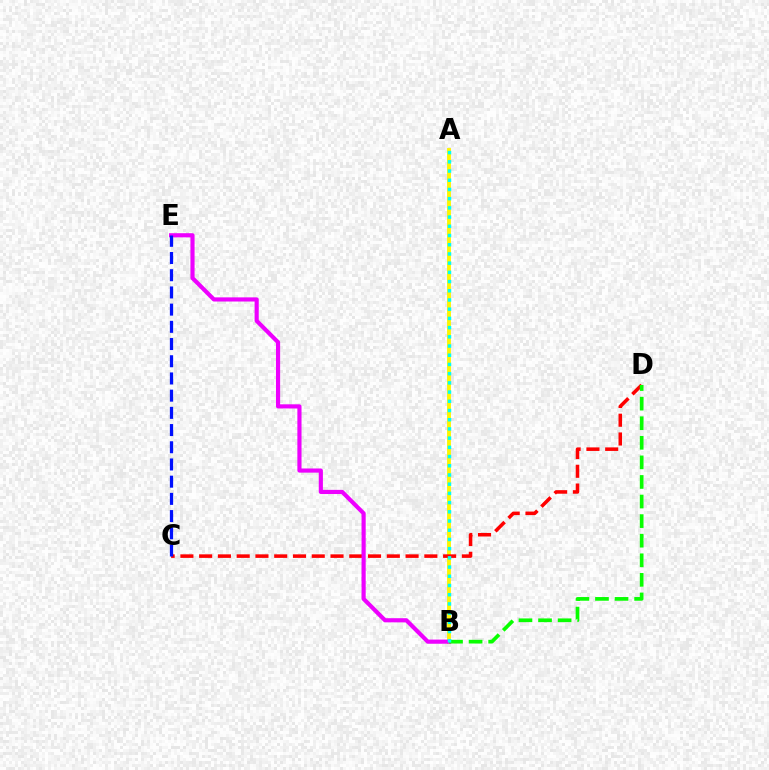{('A', 'B'): [{'color': '#fcf500', 'line_style': 'solid', 'thickness': 2.78}, {'color': '#00fff6', 'line_style': 'dotted', 'thickness': 2.5}], ('C', 'D'): [{'color': '#ff0000', 'line_style': 'dashed', 'thickness': 2.55}], ('B', 'E'): [{'color': '#ee00ff', 'line_style': 'solid', 'thickness': 2.99}], ('C', 'E'): [{'color': '#0010ff', 'line_style': 'dashed', 'thickness': 2.34}], ('B', 'D'): [{'color': '#08ff00', 'line_style': 'dashed', 'thickness': 2.66}]}